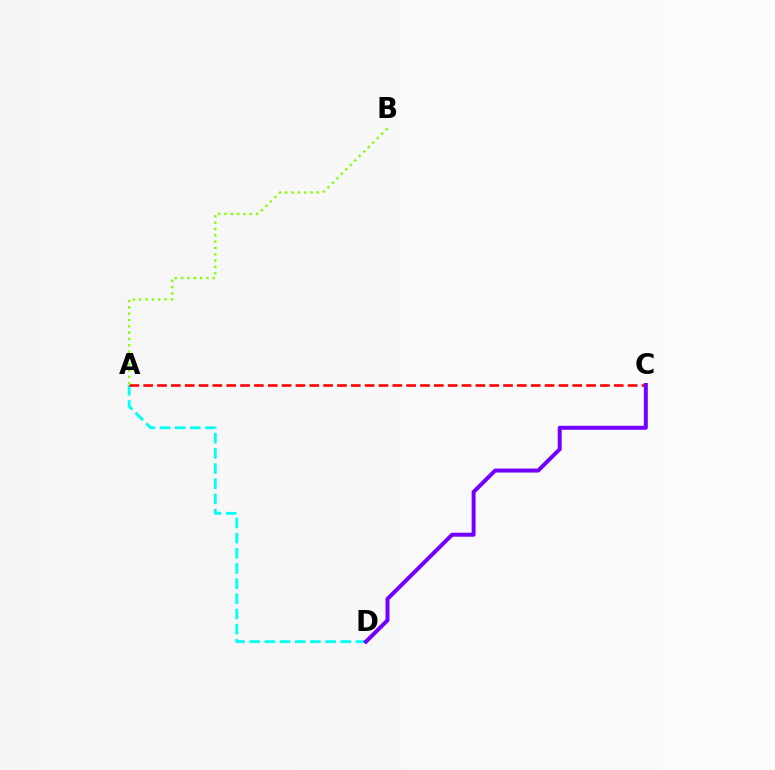{('A', 'D'): [{'color': '#00fff6', 'line_style': 'dashed', 'thickness': 2.06}], ('A', 'C'): [{'color': '#ff0000', 'line_style': 'dashed', 'thickness': 1.88}], ('A', 'B'): [{'color': '#84ff00', 'line_style': 'dotted', 'thickness': 1.72}], ('C', 'D'): [{'color': '#7200ff', 'line_style': 'solid', 'thickness': 2.86}]}